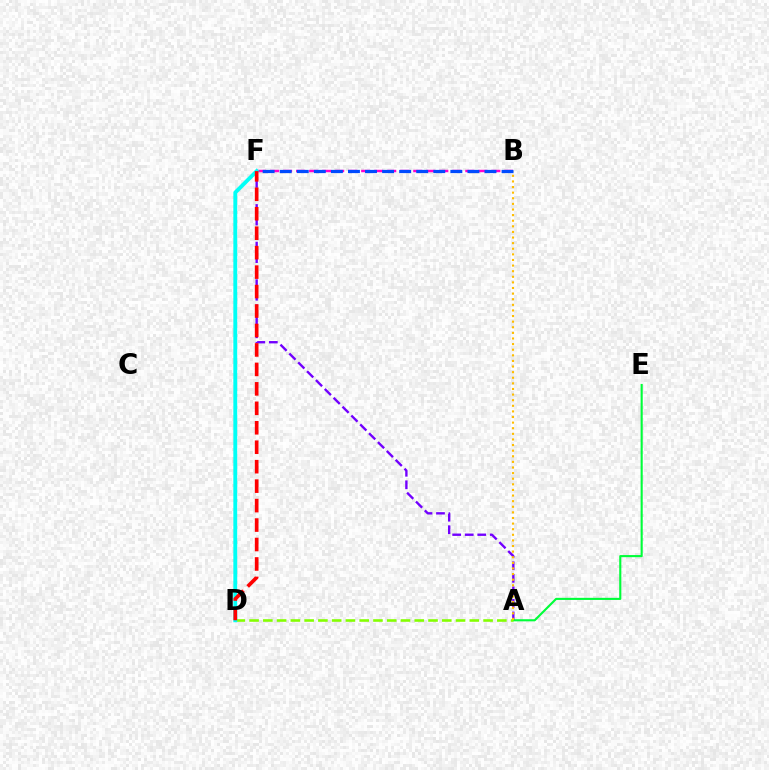{('A', 'F'): [{'color': '#7200ff', 'line_style': 'dashed', 'thickness': 1.7}], ('B', 'F'): [{'color': '#ff00cf', 'line_style': 'dashed', 'thickness': 1.77}, {'color': '#004bff', 'line_style': 'dashed', 'thickness': 2.32}], ('A', 'E'): [{'color': '#00ff39', 'line_style': 'solid', 'thickness': 1.52}], ('A', 'D'): [{'color': '#84ff00', 'line_style': 'dashed', 'thickness': 1.87}], ('A', 'B'): [{'color': '#ffbd00', 'line_style': 'dotted', 'thickness': 1.52}], ('D', 'F'): [{'color': '#00fff6', 'line_style': 'solid', 'thickness': 2.78}, {'color': '#ff0000', 'line_style': 'dashed', 'thickness': 2.64}]}